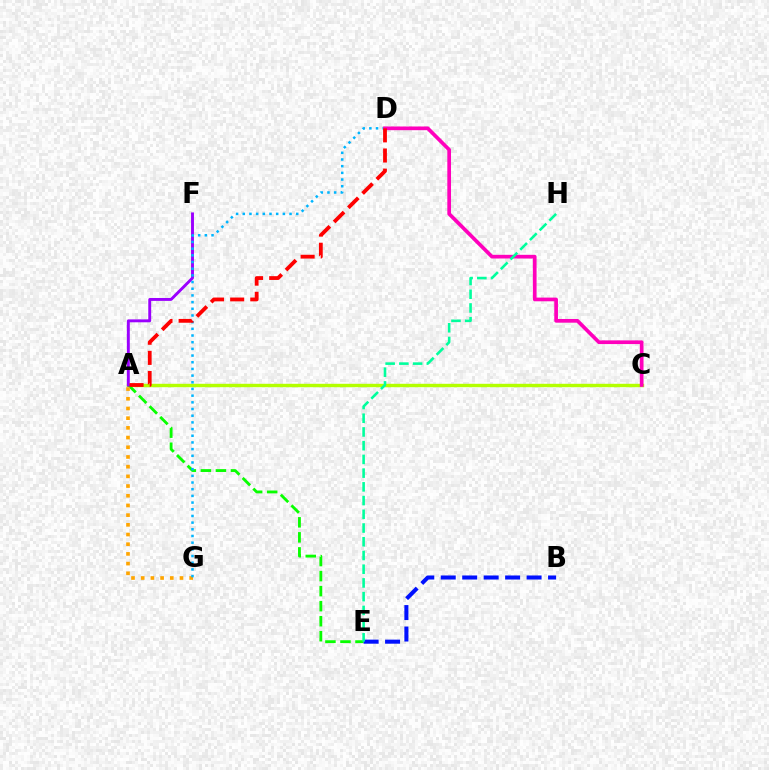{('A', 'C'): [{'color': '#b3ff00', 'line_style': 'solid', 'thickness': 2.45}], ('A', 'E'): [{'color': '#08ff00', 'line_style': 'dashed', 'thickness': 2.04}], ('A', 'G'): [{'color': '#ffa500', 'line_style': 'dotted', 'thickness': 2.63}], ('B', 'E'): [{'color': '#0010ff', 'line_style': 'dashed', 'thickness': 2.92}], ('A', 'F'): [{'color': '#9b00ff', 'line_style': 'solid', 'thickness': 2.09}], ('D', 'G'): [{'color': '#00b5ff', 'line_style': 'dotted', 'thickness': 1.82}], ('C', 'D'): [{'color': '#ff00bd', 'line_style': 'solid', 'thickness': 2.66}], ('A', 'D'): [{'color': '#ff0000', 'line_style': 'dashed', 'thickness': 2.74}], ('E', 'H'): [{'color': '#00ff9d', 'line_style': 'dashed', 'thickness': 1.86}]}